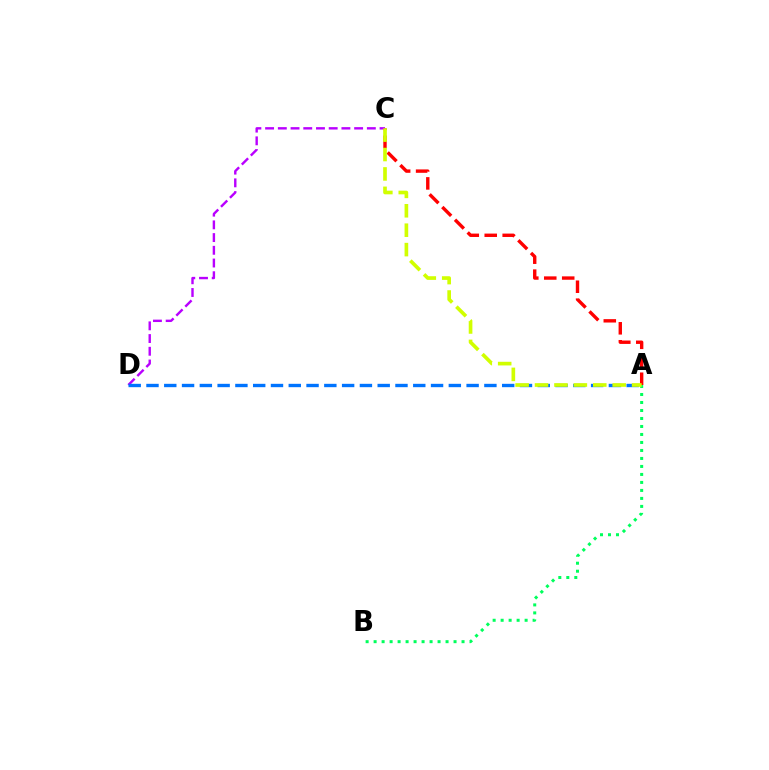{('A', 'B'): [{'color': '#00ff5c', 'line_style': 'dotted', 'thickness': 2.17}], ('A', 'C'): [{'color': '#ff0000', 'line_style': 'dashed', 'thickness': 2.44}, {'color': '#d1ff00', 'line_style': 'dashed', 'thickness': 2.64}], ('C', 'D'): [{'color': '#b900ff', 'line_style': 'dashed', 'thickness': 1.73}], ('A', 'D'): [{'color': '#0074ff', 'line_style': 'dashed', 'thickness': 2.42}]}